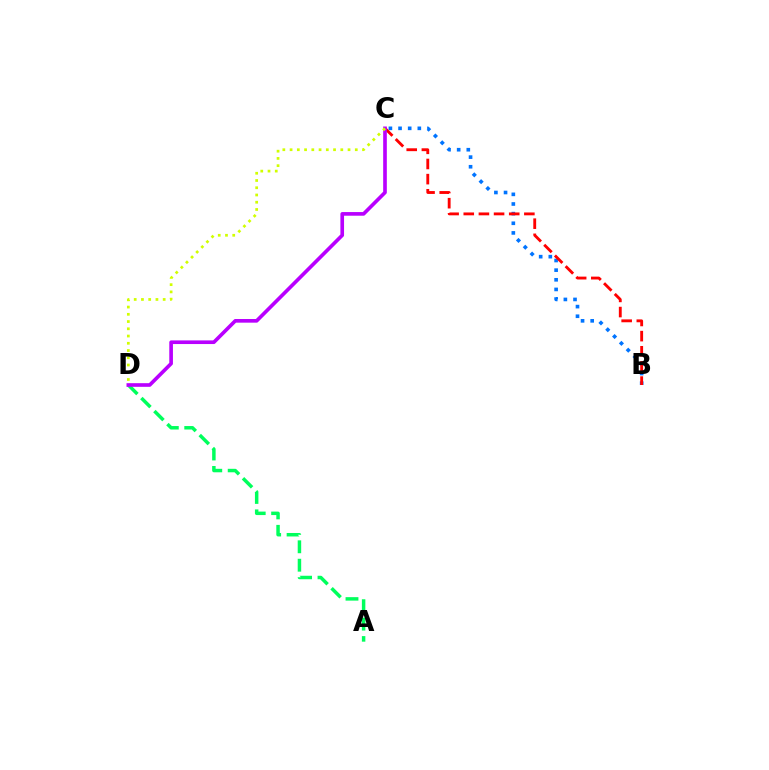{('B', 'C'): [{'color': '#0074ff', 'line_style': 'dotted', 'thickness': 2.62}, {'color': '#ff0000', 'line_style': 'dashed', 'thickness': 2.06}], ('A', 'D'): [{'color': '#00ff5c', 'line_style': 'dashed', 'thickness': 2.5}], ('C', 'D'): [{'color': '#b900ff', 'line_style': 'solid', 'thickness': 2.63}, {'color': '#d1ff00', 'line_style': 'dotted', 'thickness': 1.97}]}